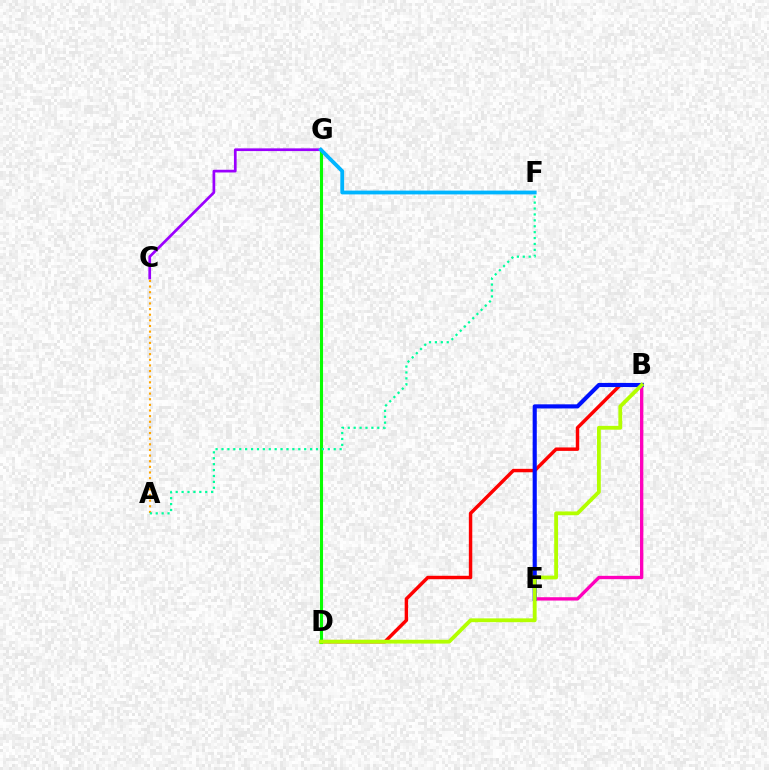{('C', 'G'): [{'color': '#9b00ff', 'line_style': 'solid', 'thickness': 1.95}], ('B', 'E'): [{'color': '#ff00bd', 'line_style': 'solid', 'thickness': 2.4}, {'color': '#0010ff', 'line_style': 'solid', 'thickness': 2.96}], ('B', 'D'): [{'color': '#ff0000', 'line_style': 'solid', 'thickness': 2.48}, {'color': '#b3ff00', 'line_style': 'solid', 'thickness': 2.74}], ('D', 'G'): [{'color': '#08ff00', 'line_style': 'solid', 'thickness': 2.22}], ('A', 'C'): [{'color': '#ffa500', 'line_style': 'dotted', 'thickness': 1.53}], ('F', 'G'): [{'color': '#00b5ff', 'line_style': 'solid', 'thickness': 2.73}], ('A', 'F'): [{'color': '#00ff9d', 'line_style': 'dotted', 'thickness': 1.6}]}